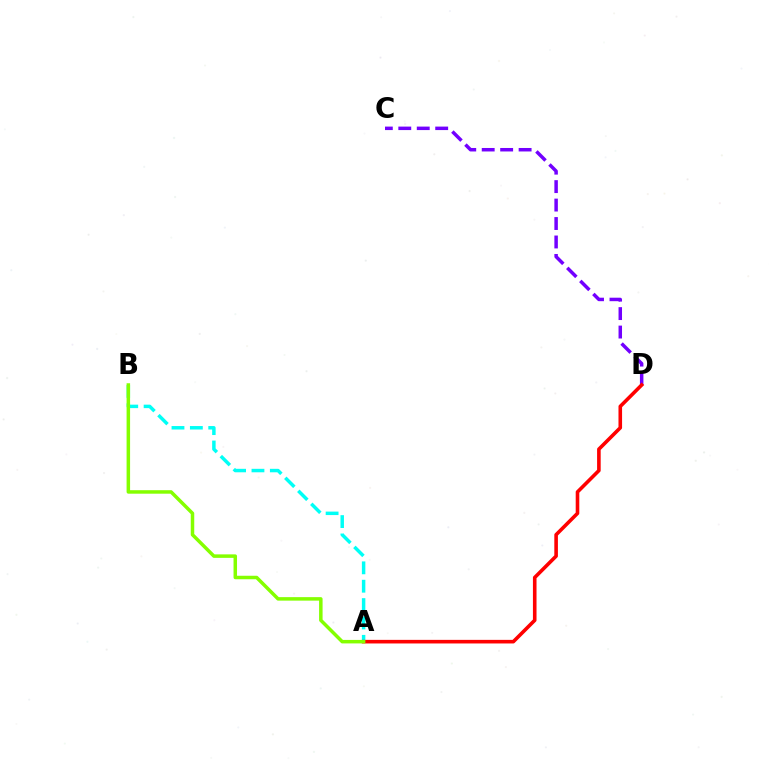{('A', 'B'): [{'color': '#00fff6', 'line_style': 'dashed', 'thickness': 2.5}, {'color': '#84ff00', 'line_style': 'solid', 'thickness': 2.52}], ('C', 'D'): [{'color': '#7200ff', 'line_style': 'dashed', 'thickness': 2.51}], ('A', 'D'): [{'color': '#ff0000', 'line_style': 'solid', 'thickness': 2.59}]}